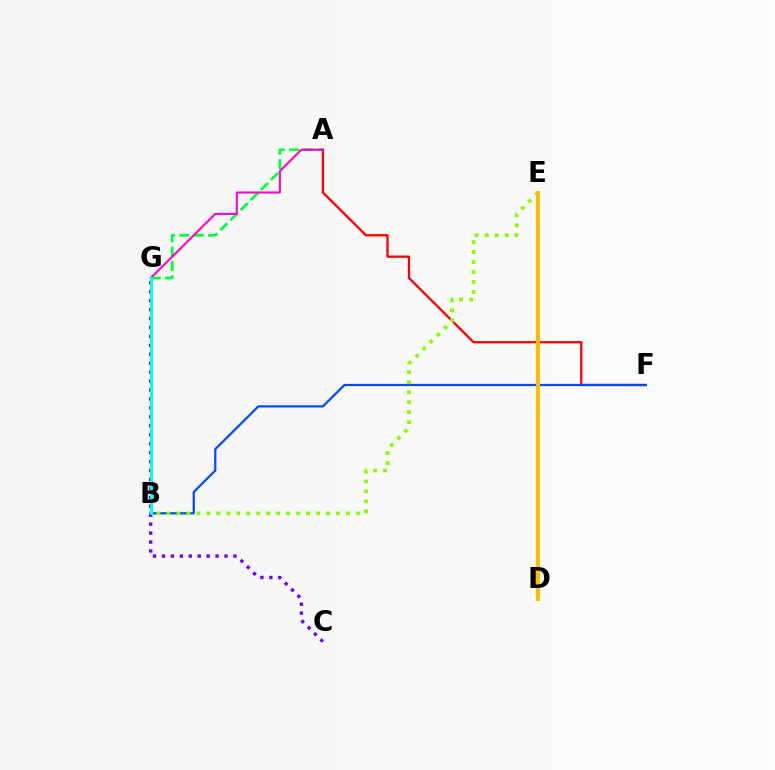{('A', 'F'): [{'color': '#ff0000', 'line_style': 'solid', 'thickness': 1.66}], ('B', 'F'): [{'color': '#004bff', 'line_style': 'solid', 'thickness': 1.6}], ('B', 'E'): [{'color': '#84ff00', 'line_style': 'dotted', 'thickness': 2.71}], ('A', 'G'): [{'color': '#00ff39', 'line_style': 'dashed', 'thickness': 1.94}, {'color': '#ff00cf', 'line_style': 'solid', 'thickness': 1.51}], ('C', 'G'): [{'color': '#7200ff', 'line_style': 'dotted', 'thickness': 2.43}], ('D', 'E'): [{'color': '#ffbd00', 'line_style': 'solid', 'thickness': 2.92}], ('B', 'G'): [{'color': '#00fff6', 'line_style': 'solid', 'thickness': 2.15}]}